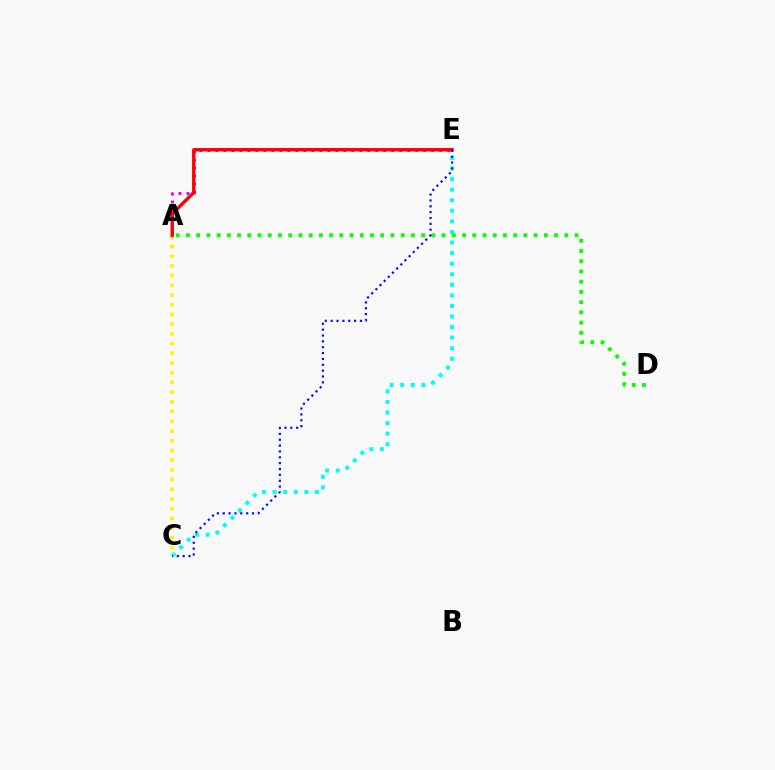{('C', 'E'): [{'color': '#00fff6', 'line_style': 'dotted', 'thickness': 2.87}, {'color': '#0010ff', 'line_style': 'dotted', 'thickness': 1.59}], ('A', 'D'): [{'color': '#08ff00', 'line_style': 'dotted', 'thickness': 2.78}], ('A', 'C'): [{'color': '#fcf500', 'line_style': 'dotted', 'thickness': 2.64}], ('A', 'E'): [{'color': '#ee00ff', 'line_style': 'dotted', 'thickness': 2.17}, {'color': '#ff0000', 'line_style': 'solid', 'thickness': 2.42}]}